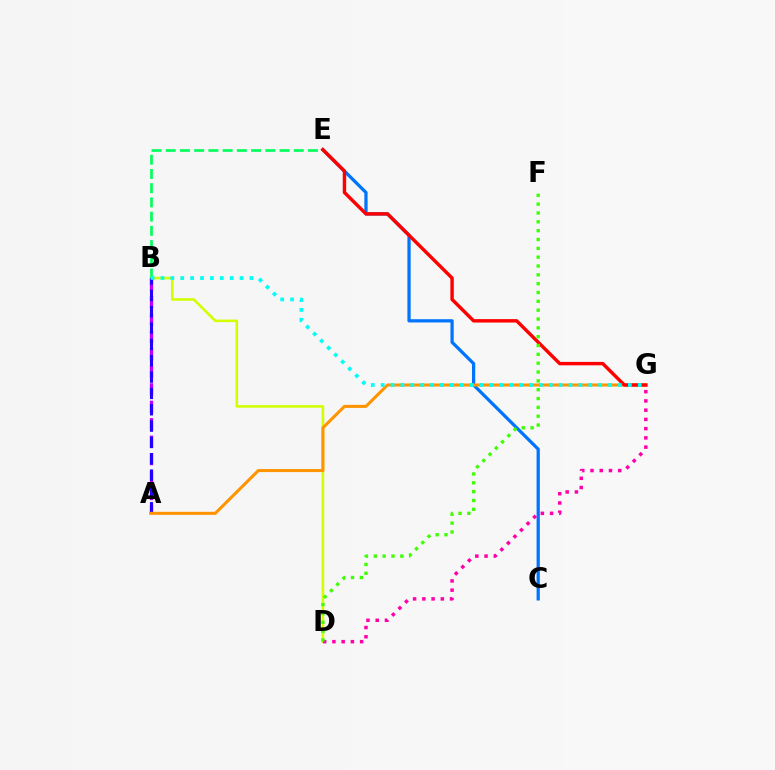{('C', 'E'): [{'color': '#0074ff', 'line_style': 'solid', 'thickness': 2.33}], ('B', 'D'): [{'color': '#d1ff00', 'line_style': 'solid', 'thickness': 1.86}], ('B', 'E'): [{'color': '#00ff5c', 'line_style': 'dashed', 'thickness': 1.93}], ('D', 'G'): [{'color': '#ff00ac', 'line_style': 'dotted', 'thickness': 2.51}], ('A', 'B'): [{'color': '#b900ff', 'line_style': 'dashed', 'thickness': 2.37}, {'color': '#2500ff', 'line_style': 'dashed', 'thickness': 2.22}], ('A', 'G'): [{'color': '#ff9400', 'line_style': 'solid', 'thickness': 2.2}], ('E', 'G'): [{'color': '#ff0000', 'line_style': 'solid', 'thickness': 2.46}], ('B', 'G'): [{'color': '#00fff6', 'line_style': 'dotted', 'thickness': 2.69}], ('D', 'F'): [{'color': '#3dff00', 'line_style': 'dotted', 'thickness': 2.4}]}